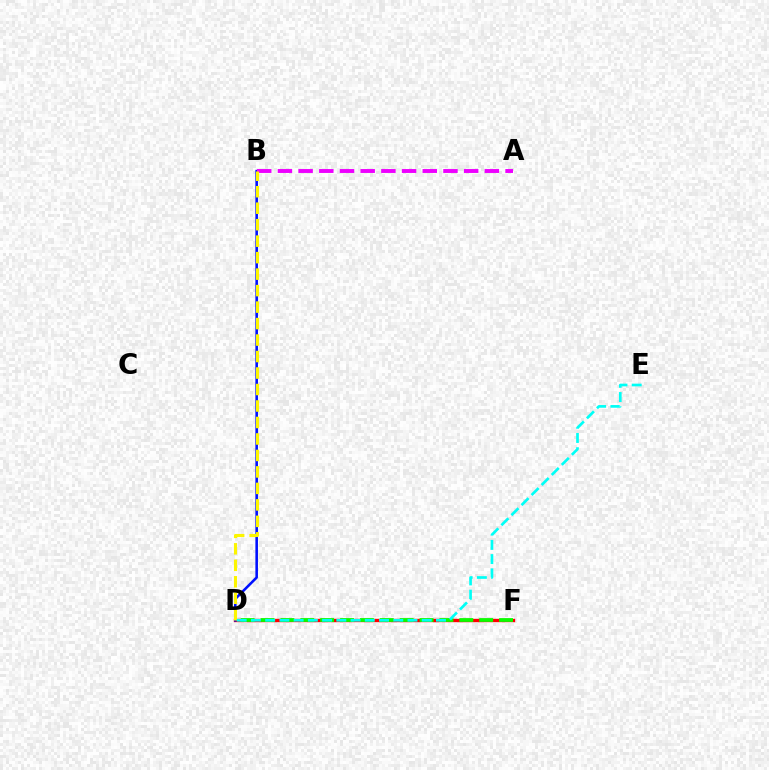{('D', 'F'): [{'color': '#ff0000', 'line_style': 'solid', 'thickness': 2.43}, {'color': '#08ff00', 'line_style': 'dashed', 'thickness': 2.7}], ('B', 'D'): [{'color': '#0010ff', 'line_style': 'solid', 'thickness': 1.86}, {'color': '#fcf500', 'line_style': 'dashed', 'thickness': 2.24}], ('A', 'B'): [{'color': '#ee00ff', 'line_style': 'dashed', 'thickness': 2.81}], ('D', 'E'): [{'color': '#00fff6', 'line_style': 'dashed', 'thickness': 1.93}]}